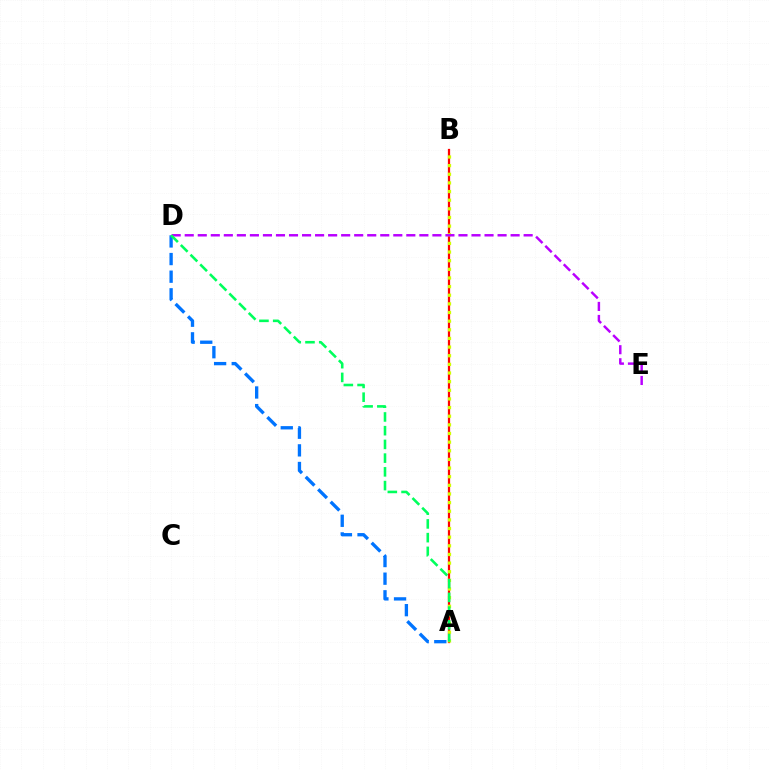{('A', 'B'): [{'color': '#ff0000', 'line_style': 'solid', 'thickness': 1.61}, {'color': '#d1ff00', 'line_style': 'dotted', 'thickness': 2.35}], ('A', 'D'): [{'color': '#0074ff', 'line_style': 'dashed', 'thickness': 2.39}, {'color': '#00ff5c', 'line_style': 'dashed', 'thickness': 1.86}], ('D', 'E'): [{'color': '#b900ff', 'line_style': 'dashed', 'thickness': 1.77}]}